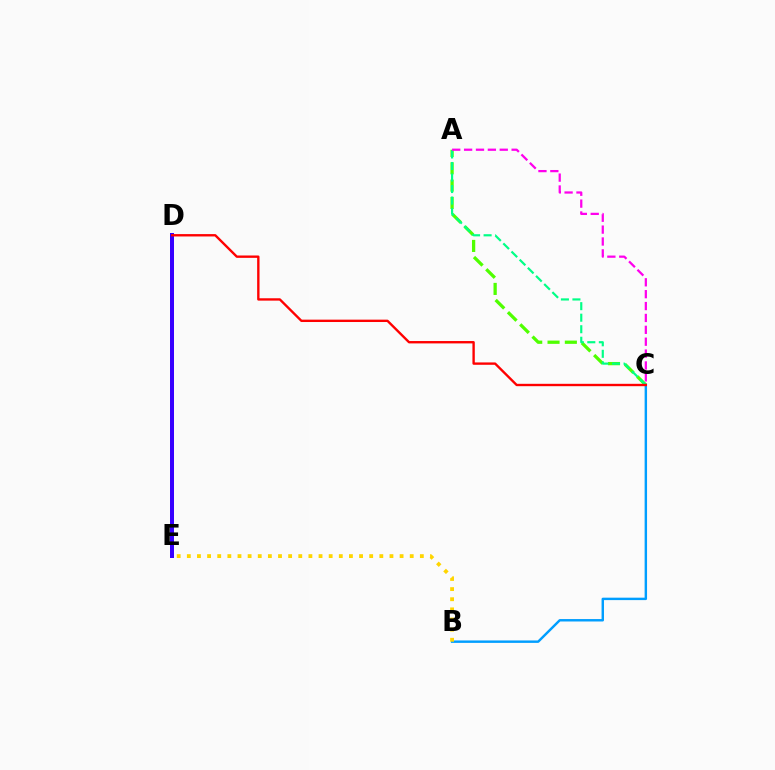{('A', 'C'): [{'color': '#4fff00', 'line_style': 'dashed', 'thickness': 2.35}, {'color': '#00ff86', 'line_style': 'dashed', 'thickness': 1.57}, {'color': '#ff00ed', 'line_style': 'dashed', 'thickness': 1.61}], ('B', 'C'): [{'color': '#009eff', 'line_style': 'solid', 'thickness': 1.75}], ('D', 'E'): [{'color': '#3700ff', 'line_style': 'solid', 'thickness': 2.87}], ('B', 'E'): [{'color': '#ffd500', 'line_style': 'dotted', 'thickness': 2.75}], ('C', 'D'): [{'color': '#ff0000', 'line_style': 'solid', 'thickness': 1.7}]}